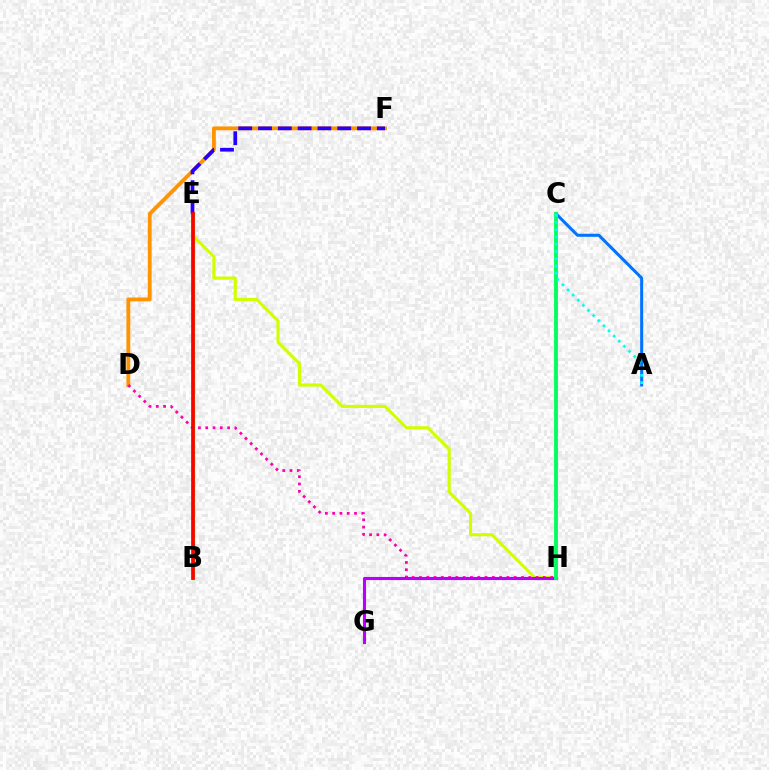{('D', 'F'): [{'color': '#ff9400', 'line_style': 'solid', 'thickness': 2.76}], ('B', 'E'): [{'color': '#3dff00', 'line_style': 'solid', 'thickness': 2.33}, {'color': '#ff0000', 'line_style': 'solid', 'thickness': 2.67}], ('E', 'H'): [{'color': '#d1ff00', 'line_style': 'solid', 'thickness': 2.26}], ('D', 'H'): [{'color': '#ff00ac', 'line_style': 'dotted', 'thickness': 1.98}], ('G', 'H'): [{'color': '#b900ff', 'line_style': 'solid', 'thickness': 2.24}], ('A', 'C'): [{'color': '#0074ff', 'line_style': 'solid', 'thickness': 2.18}, {'color': '#00fff6', 'line_style': 'dotted', 'thickness': 1.97}], ('C', 'H'): [{'color': '#00ff5c', 'line_style': 'solid', 'thickness': 2.76}], ('E', 'F'): [{'color': '#2500ff', 'line_style': 'dashed', 'thickness': 2.69}]}